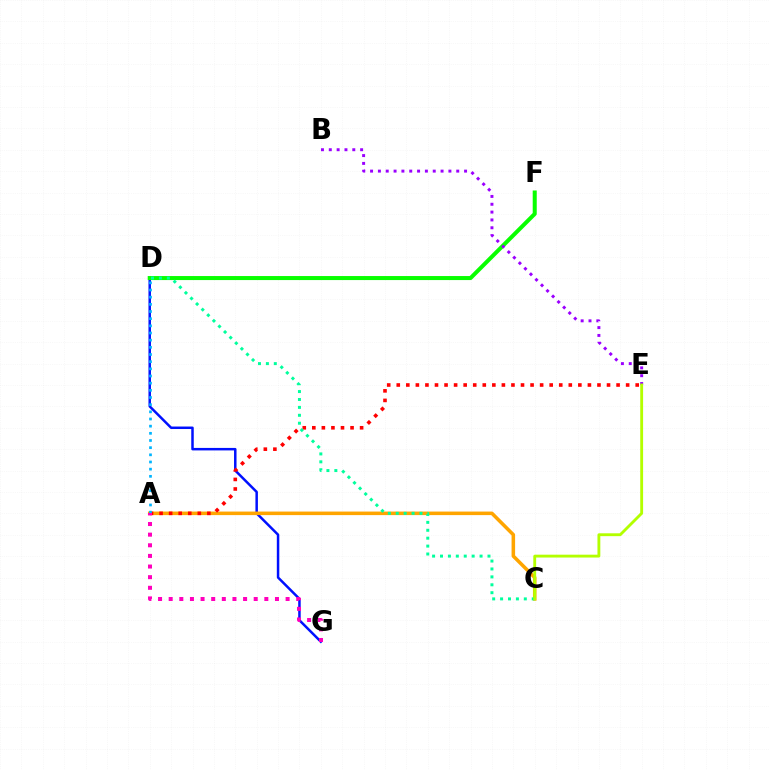{('D', 'G'): [{'color': '#0010ff', 'line_style': 'solid', 'thickness': 1.8}], ('A', 'C'): [{'color': '#ffa500', 'line_style': 'solid', 'thickness': 2.55}], ('A', 'E'): [{'color': '#ff0000', 'line_style': 'dotted', 'thickness': 2.6}], ('D', 'F'): [{'color': '#08ff00', 'line_style': 'solid', 'thickness': 2.9}], ('C', 'D'): [{'color': '#00ff9d', 'line_style': 'dotted', 'thickness': 2.15}], ('A', 'D'): [{'color': '#00b5ff', 'line_style': 'dotted', 'thickness': 1.95}], ('A', 'G'): [{'color': '#ff00bd', 'line_style': 'dotted', 'thickness': 2.89}], ('B', 'E'): [{'color': '#9b00ff', 'line_style': 'dotted', 'thickness': 2.13}], ('C', 'E'): [{'color': '#b3ff00', 'line_style': 'solid', 'thickness': 2.06}]}